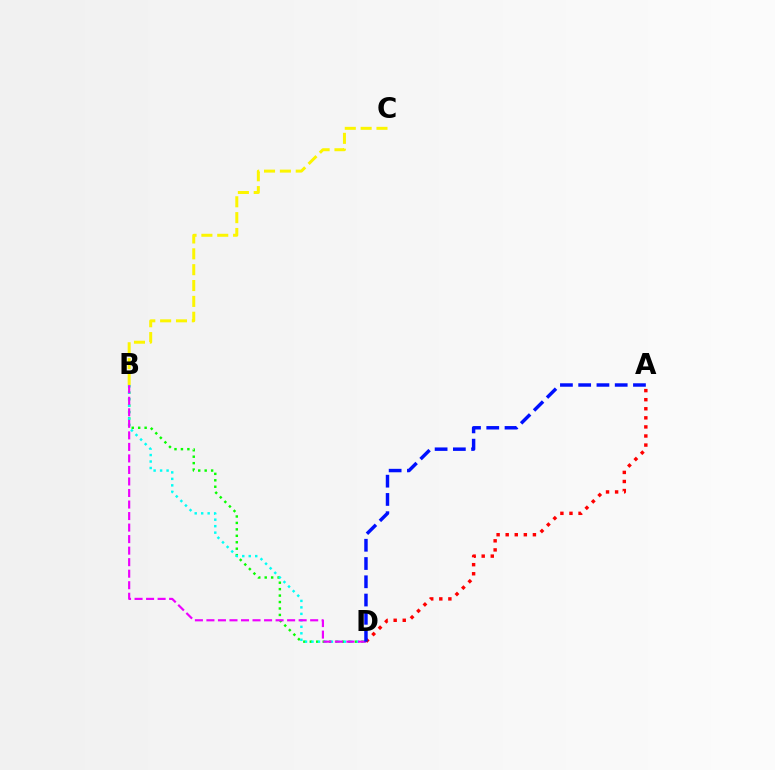{('B', 'D'): [{'color': '#08ff00', 'line_style': 'dotted', 'thickness': 1.75}, {'color': '#00fff6', 'line_style': 'dotted', 'thickness': 1.76}, {'color': '#ee00ff', 'line_style': 'dashed', 'thickness': 1.57}], ('A', 'D'): [{'color': '#ff0000', 'line_style': 'dotted', 'thickness': 2.47}, {'color': '#0010ff', 'line_style': 'dashed', 'thickness': 2.48}], ('B', 'C'): [{'color': '#fcf500', 'line_style': 'dashed', 'thickness': 2.15}]}